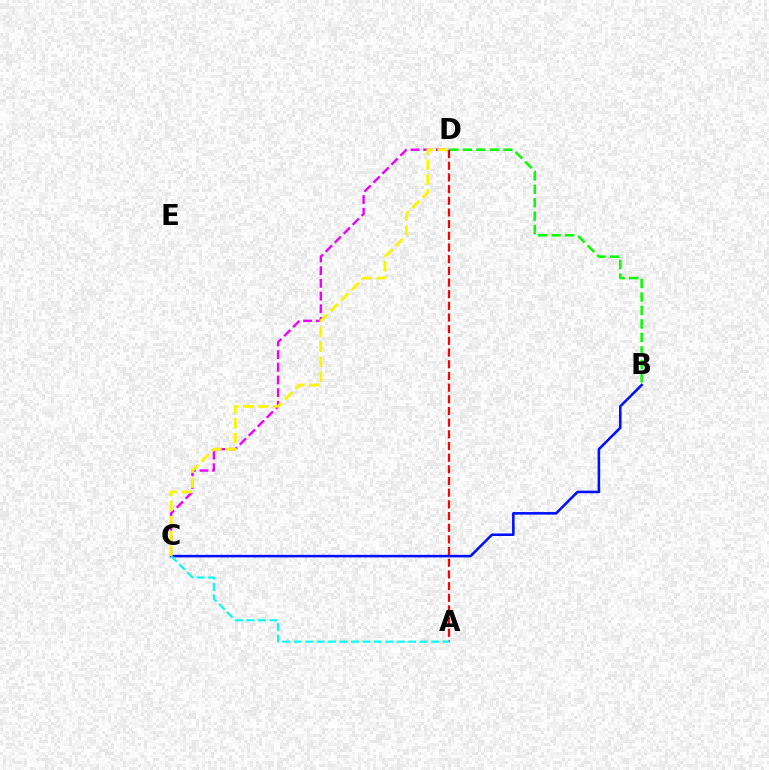{('C', 'D'): [{'color': '#ee00ff', 'line_style': 'dashed', 'thickness': 1.72}, {'color': '#fcf500', 'line_style': 'dashed', 'thickness': 2.03}], ('B', 'D'): [{'color': '#08ff00', 'line_style': 'dashed', 'thickness': 1.83}], ('B', 'C'): [{'color': '#0010ff', 'line_style': 'solid', 'thickness': 1.84}], ('A', 'D'): [{'color': '#ff0000', 'line_style': 'dashed', 'thickness': 1.59}], ('A', 'C'): [{'color': '#00fff6', 'line_style': 'dashed', 'thickness': 1.56}]}